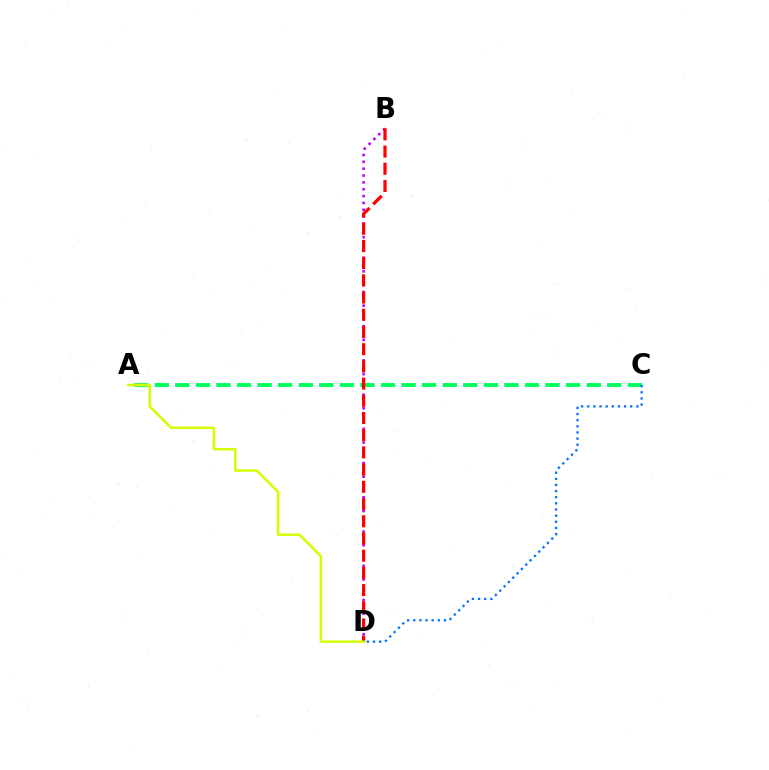{('B', 'D'): [{'color': '#b900ff', 'line_style': 'dotted', 'thickness': 1.86}, {'color': '#ff0000', 'line_style': 'dashed', 'thickness': 2.34}], ('A', 'C'): [{'color': '#00ff5c', 'line_style': 'dashed', 'thickness': 2.79}], ('C', 'D'): [{'color': '#0074ff', 'line_style': 'dotted', 'thickness': 1.67}], ('A', 'D'): [{'color': '#d1ff00', 'line_style': 'solid', 'thickness': 1.81}]}